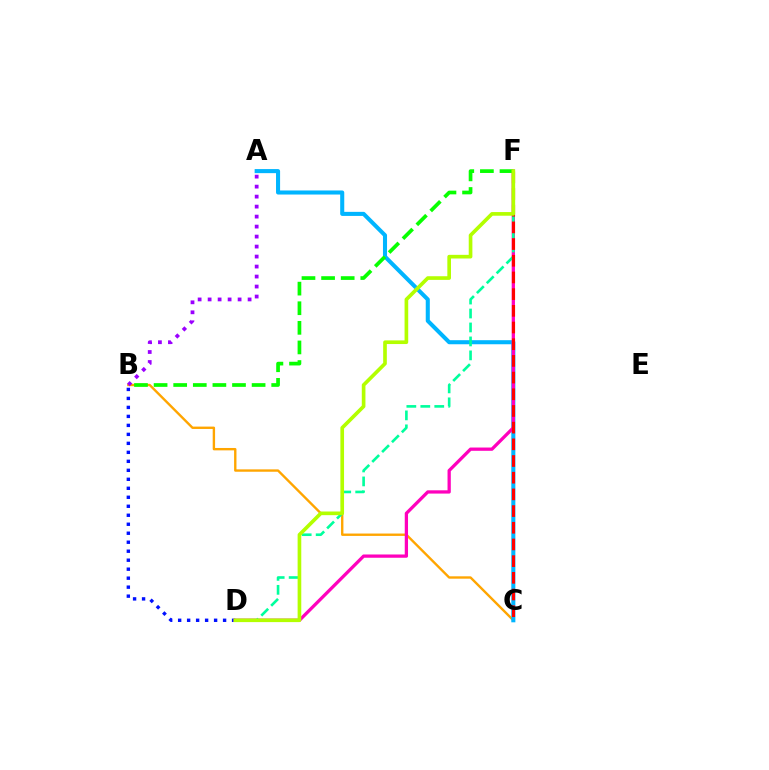{('B', 'C'): [{'color': '#ffa500', 'line_style': 'solid', 'thickness': 1.71}], ('A', 'C'): [{'color': '#00b5ff', 'line_style': 'solid', 'thickness': 2.93}], ('B', 'D'): [{'color': '#0010ff', 'line_style': 'dotted', 'thickness': 2.44}], ('D', 'F'): [{'color': '#ff00bd', 'line_style': 'solid', 'thickness': 2.36}, {'color': '#00ff9d', 'line_style': 'dashed', 'thickness': 1.9}, {'color': '#b3ff00', 'line_style': 'solid', 'thickness': 2.63}], ('C', 'F'): [{'color': '#ff0000', 'line_style': 'dashed', 'thickness': 2.27}], ('A', 'B'): [{'color': '#9b00ff', 'line_style': 'dotted', 'thickness': 2.71}], ('B', 'F'): [{'color': '#08ff00', 'line_style': 'dashed', 'thickness': 2.66}]}